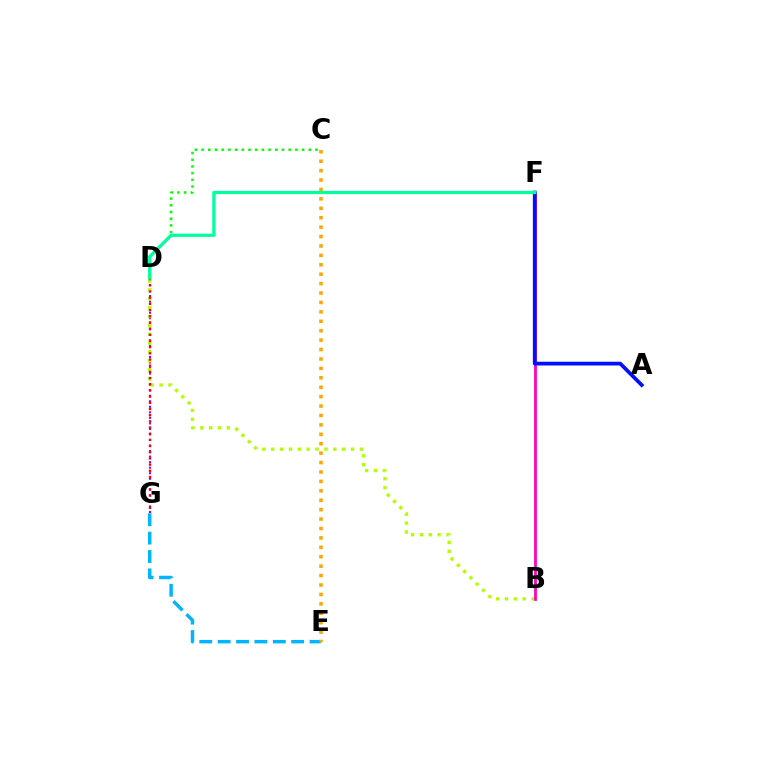{('D', 'G'): [{'color': '#9b00ff', 'line_style': 'dotted', 'thickness': 1.5}, {'color': '#ff0000', 'line_style': 'dotted', 'thickness': 1.68}], ('B', 'D'): [{'color': '#b3ff00', 'line_style': 'dotted', 'thickness': 2.41}], ('B', 'F'): [{'color': '#ff00bd', 'line_style': 'solid', 'thickness': 2.0}], ('E', 'G'): [{'color': '#00b5ff', 'line_style': 'dashed', 'thickness': 2.5}], ('A', 'F'): [{'color': '#0010ff', 'line_style': 'solid', 'thickness': 2.69}], ('C', 'D'): [{'color': '#08ff00', 'line_style': 'dotted', 'thickness': 1.82}], ('C', 'E'): [{'color': '#ffa500', 'line_style': 'dotted', 'thickness': 2.56}], ('D', 'F'): [{'color': '#00ff9d', 'line_style': 'solid', 'thickness': 2.32}]}